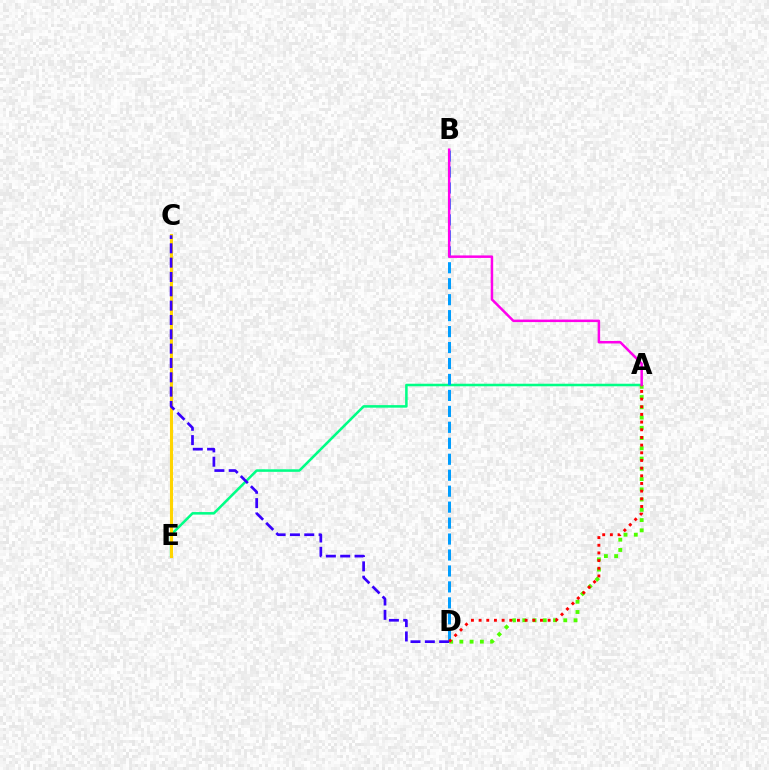{('A', 'E'): [{'color': '#00ff86', 'line_style': 'solid', 'thickness': 1.83}], ('C', 'E'): [{'color': '#ffd500', 'line_style': 'solid', 'thickness': 2.23}], ('B', 'D'): [{'color': '#009eff', 'line_style': 'dashed', 'thickness': 2.17}], ('A', 'D'): [{'color': '#4fff00', 'line_style': 'dotted', 'thickness': 2.79}, {'color': '#ff0000', 'line_style': 'dotted', 'thickness': 2.08}], ('A', 'B'): [{'color': '#ff00ed', 'line_style': 'solid', 'thickness': 1.8}], ('C', 'D'): [{'color': '#3700ff', 'line_style': 'dashed', 'thickness': 1.95}]}